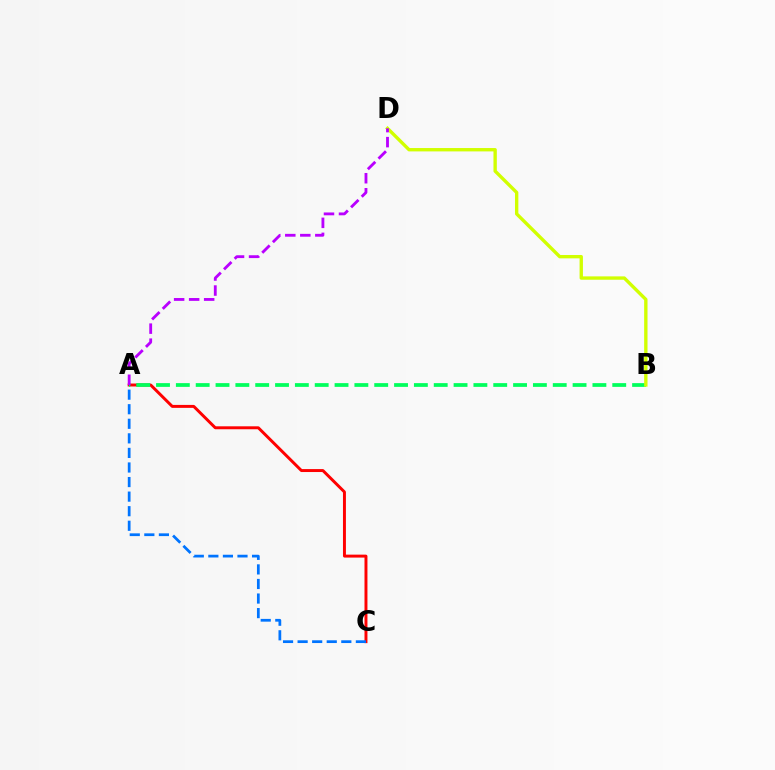{('A', 'C'): [{'color': '#ff0000', 'line_style': 'solid', 'thickness': 2.12}, {'color': '#0074ff', 'line_style': 'dashed', 'thickness': 1.98}], ('A', 'B'): [{'color': '#00ff5c', 'line_style': 'dashed', 'thickness': 2.69}], ('B', 'D'): [{'color': '#d1ff00', 'line_style': 'solid', 'thickness': 2.42}], ('A', 'D'): [{'color': '#b900ff', 'line_style': 'dashed', 'thickness': 2.04}]}